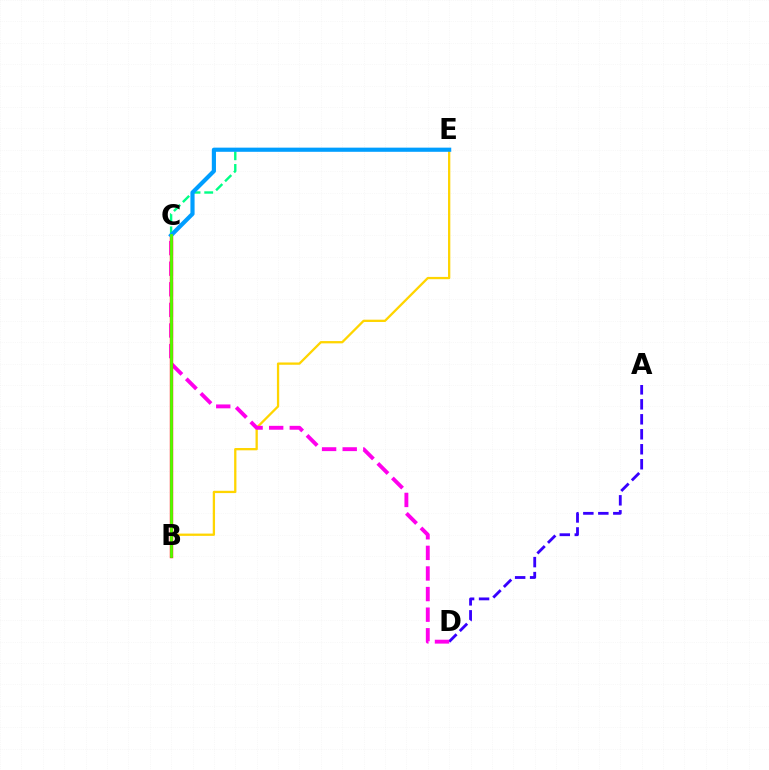{('A', 'D'): [{'color': '#3700ff', 'line_style': 'dashed', 'thickness': 2.04}], ('B', 'E'): [{'color': '#ffd500', 'line_style': 'solid', 'thickness': 1.65}], ('C', 'D'): [{'color': '#ff00ed', 'line_style': 'dashed', 'thickness': 2.8}], ('B', 'C'): [{'color': '#ff0000', 'line_style': 'solid', 'thickness': 2.43}, {'color': '#4fff00', 'line_style': 'solid', 'thickness': 2.0}], ('C', 'E'): [{'color': '#00ff86', 'line_style': 'dashed', 'thickness': 1.72}, {'color': '#009eff', 'line_style': 'solid', 'thickness': 2.99}]}